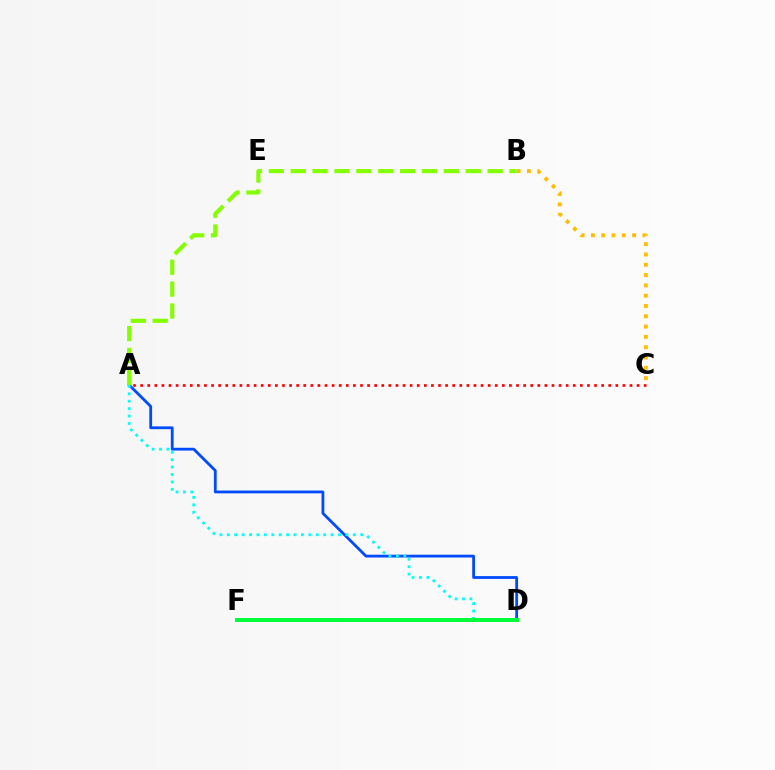{('A', 'C'): [{'color': '#ff0000', 'line_style': 'dotted', 'thickness': 1.93}], ('B', 'C'): [{'color': '#ffbd00', 'line_style': 'dotted', 'thickness': 2.8}], ('A', 'D'): [{'color': '#004bff', 'line_style': 'solid', 'thickness': 2.01}, {'color': '#00fff6', 'line_style': 'dotted', 'thickness': 2.01}], ('D', 'F'): [{'color': '#7200ff', 'line_style': 'solid', 'thickness': 1.59}, {'color': '#ff00cf', 'line_style': 'solid', 'thickness': 2.88}, {'color': '#00ff39', 'line_style': 'solid', 'thickness': 2.86}], ('A', 'B'): [{'color': '#84ff00', 'line_style': 'dashed', 'thickness': 2.97}]}